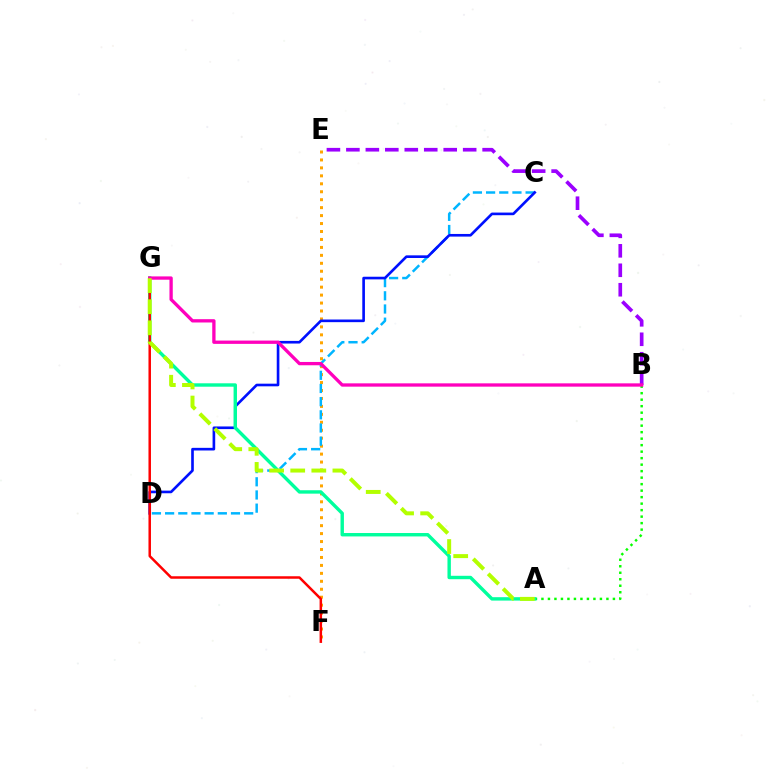{('E', 'F'): [{'color': '#ffa500', 'line_style': 'dotted', 'thickness': 2.16}], ('C', 'D'): [{'color': '#00b5ff', 'line_style': 'dashed', 'thickness': 1.79}, {'color': '#0010ff', 'line_style': 'solid', 'thickness': 1.9}], ('A', 'B'): [{'color': '#08ff00', 'line_style': 'dotted', 'thickness': 1.77}], ('B', 'E'): [{'color': '#9b00ff', 'line_style': 'dashed', 'thickness': 2.64}], ('A', 'G'): [{'color': '#00ff9d', 'line_style': 'solid', 'thickness': 2.45}, {'color': '#b3ff00', 'line_style': 'dashed', 'thickness': 2.87}], ('F', 'G'): [{'color': '#ff0000', 'line_style': 'solid', 'thickness': 1.8}], ('B', 'G'): [{'color': '#ff00bd', 'line_style': 'solid', 'thickness': 2.38}]}